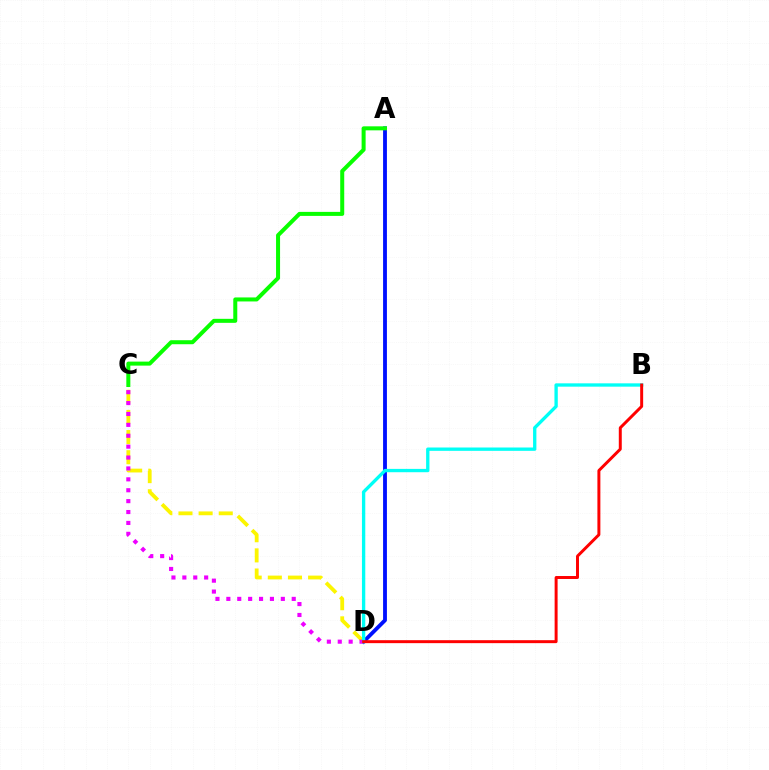{('A', 'D'): [{'color': '#0010ff', 'line_style': 'solid', 'thickness': 2.76}], ('C', 'D'): [{'color': '#fcf500', 'line_style': 'dashed', 'thickness': 2.74}, {'color': '#ee00ff', 'line_style': 'dotted', 'thickness': 2.96}], ('B', 'D'): [{'color': '#00fff6', 'line_style': 'solid', 'thickness': 2.4}, {'color': '#ff0000', 'line_style': 'solid', 'thickness': 2.14}], ('A', 'C'): [{'color': '#08ff00', 'line_style': 'solid', 'thickness': 2.89}]}